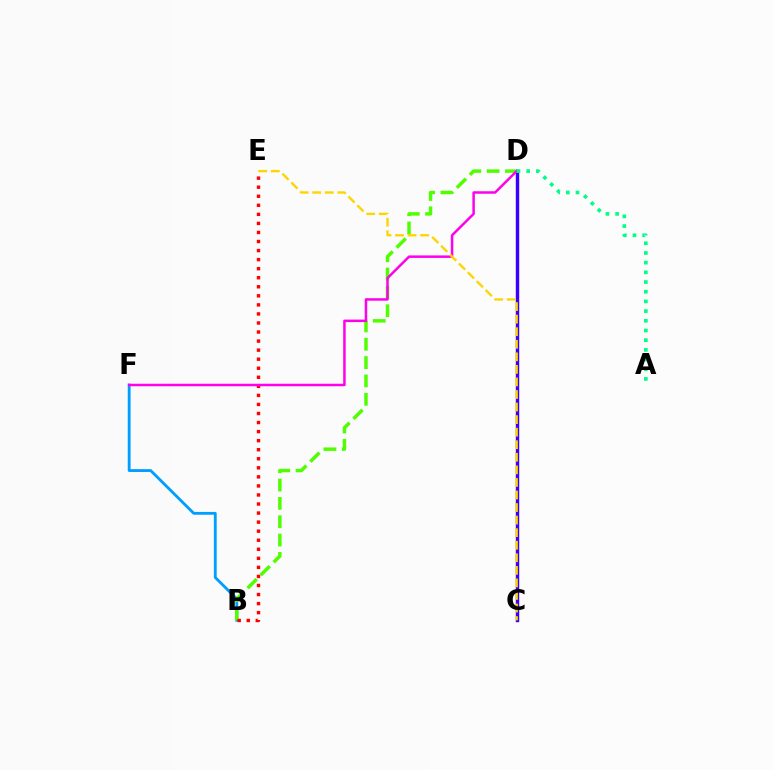{('B', 'F'): [{'color': '#009eff', 'line_style': 'solid', 'thickness': 2.04}], ('C', 'D'): [{'color': '#3700ff', 'line_style': 'solid', 'thickness': 2.46}], ('B', 'D'): [{'color': '#4fff00', 'line_style': 'dashed', 'thickness': 2.49}], ('B', 'E'): [{'color': '#ff0000', 'line_style': 'dotted', 'thickness': 2.46}], ('D', 'F'): [{'color': '#ff00ed', 'line_style': 'solid', 'thickness': 1.8}], ('C', 'E'): [{'color': '#ffd500', 'line_style': 'dashed', 'thickness': 1.71}], ('A', 'D'): [{'color': '#00ff86', 'line_style': 'dotted', 'thickness': 2.63}]}